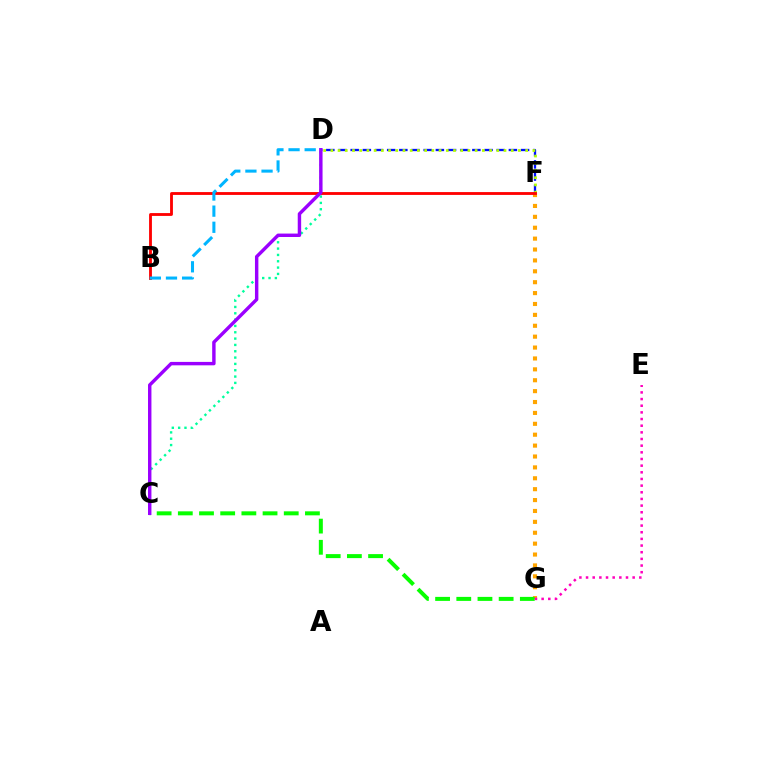{('F', 'G'): [{'color': '#ffa500', 'line_style': 'dotted', 'thickness': 2.96}], ('C', 'D'): [{'color': '#00ff9d', 'line_style': 'dotted', 'thickness': 1.72}, {'color': '#9b00ff', 'line_style': 'solid', 'thickness': 2.46}], ('D', 'F'): [{'color': '#0010ff', 'line_style': 'dashed', 'thickness': 1.65}, {'color': '#b3ff00', 'line_style': 'dotted', 'thickness': 1.96}], ('C', 'G'): [{'color': '#08ff00', 'line_style': 'dashed', 'thickness': 2.88}], ('B', 'F'): [{'color': '#ff0000', 'line_style': 'solid', 'thickness': 2.04}], ('E', 'G'): [{'color': '#ff00bd', 'line_style': 'dotted', 'thickness': 1.81}], ('B', 'D'): [{'color': '#00b5ff', 'line_style': 'dashed', 'thickness': 2.19}]}